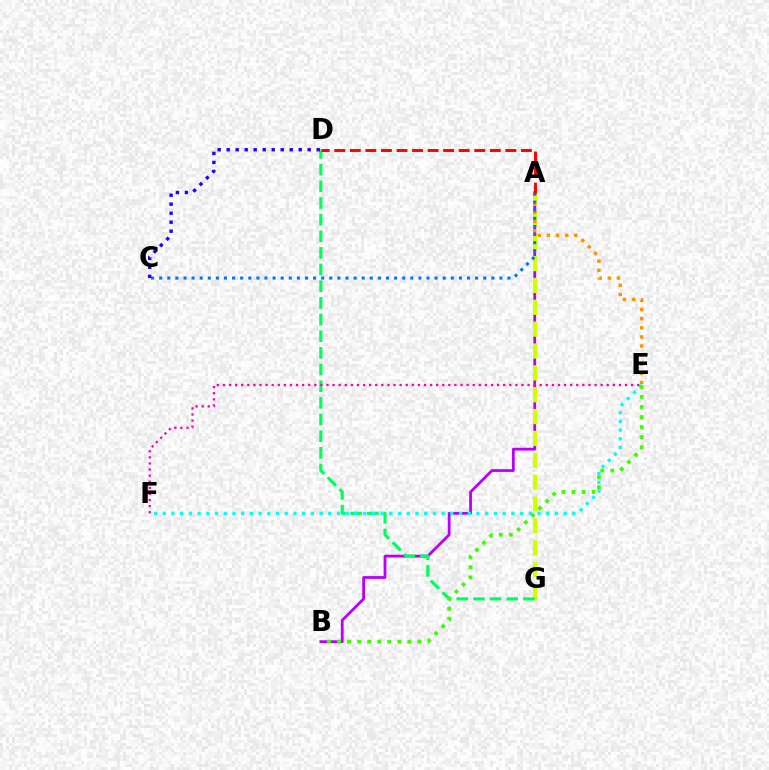{('A', 'B'): [{'color': '#b900ff', 'line_style': 'solid', 'thickness': 2.0}], ('A', 'G'): [{'color': '#d1ff00', 'line_style': 'dashed', 'thickness': 2.97}], ('D', 'G'): [{'color': '#00ff5c', 'line_style': 'dashed', 'thickness': 2.26}], ('A', 'E'): [{'color': '#ff9400', 'line_style': 'dotted', 'thickness': 2.48}], ('E', 'F'): [{'color': '#00fff6', 'line_style': 'dotted', 'thickness': 2.37}, {'color': '#ff00ac', 'line_style': 'dotted', 'thickness': 1.66}], ('A', 'C'): [{'color': '#0074ff', 'line_style': 'dotted', 'thickness': 2.2}], ('C', 'D'): [{'color': '#2500ff', 'line_style': 'dotted', 'thickness': 2.45}], ('B', 'E'): [{'color': '#3dff00', 'line_style': 'dotted', 'thickness': 2.73}], ('A', 'D'): [{'color': '#ff0000', 'line_style': 'dashed', 'thickness': 2.11}]}